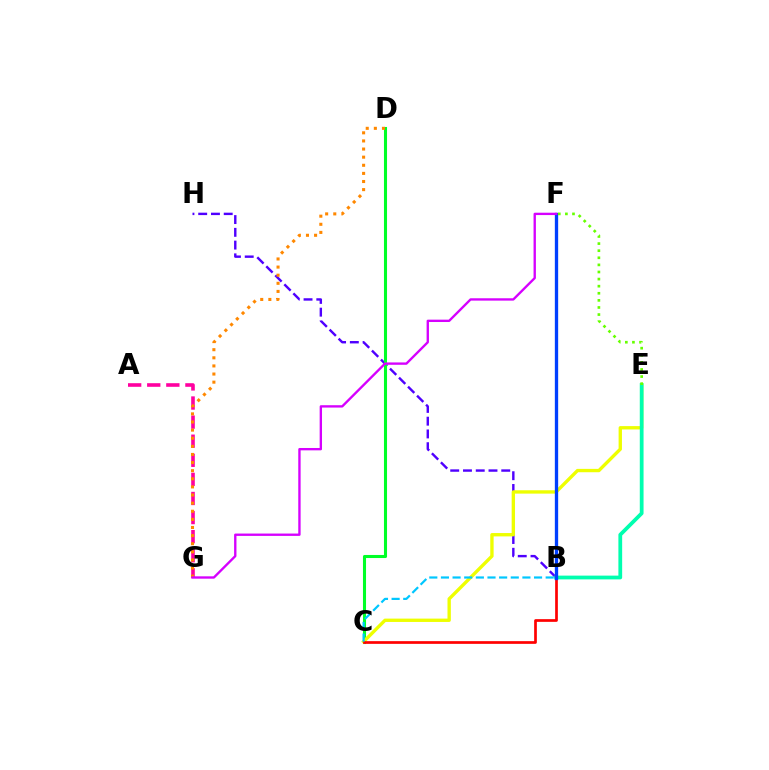{('B', 'H'): [{'color': '#4f00ff', 'line_style': 'dashed', 'thickness': 1.73}], ('C', 'D'): [{'color': '#00ff27', 'line_style': 'solid', 'thickness': 2.21}], ('C', 'E'): [{'color': '#eeff00', 'line_style': 'solid', 'thickness': 2.42}], ('B', 'C'): [{'color': '#ff0000', 'line_style': 'solid', 'thickness': 1.94}, {'color': '#00c7ff', 'line_style': 'dashed', 'thickness': 1.58}], ('A', 'G'): [{'color': '#ff00a0', 'line_style': 'dashed', 'thickness': 2.59}], ('B', 'E'): [{'color': '#00ffaf', 'line_style': 'solid', 'thickness': 2.71}], ('D', 'G'): [{'color': '#ff8800', 'line_style': 'dotted', 'thickness': 2.2}], ('B', 'F'): [{'color': '#003fff', 'line_style': 'solid', 'thickness': 2.39}], ('F', 'G'): [{'color': '#d600ff', 'line_style': 'solid', 'thickness': 1.7}], ('E', 'F'): [{'color': '#66ff00', 'line_style': 'dotted', 'thickness': 1.93}]}